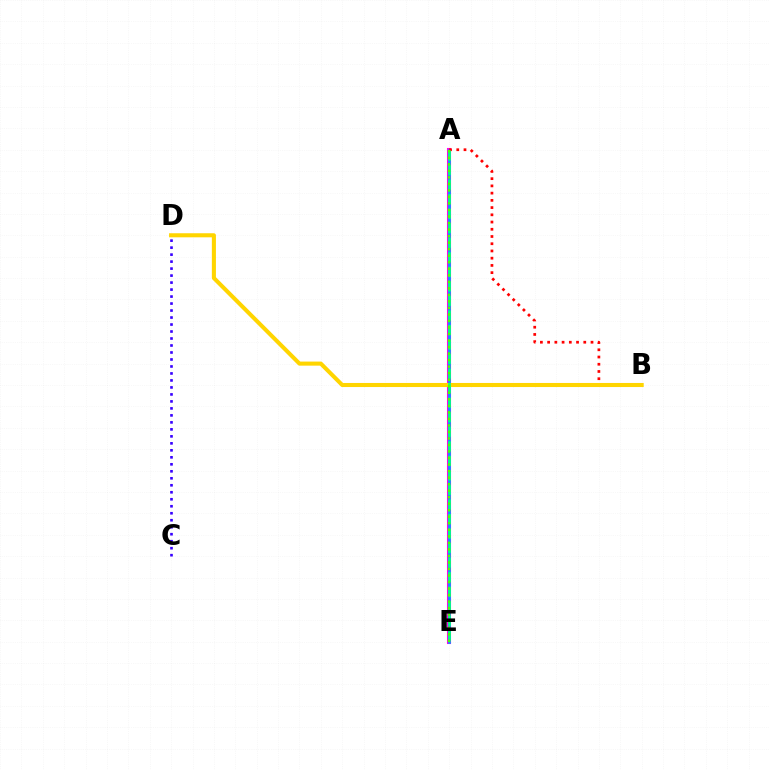{('A', 'E'): [{'color': '#ff00ed', 'line_style': 'solid', 'thickness': 2.94}, {'color': '#009eff', 'line_style': 'solid', 'thickness': 1.88}, {'color': '#00ff86', 'line_style': 'dashed', 'thickness': 1.98}, {'color': '#4fff00', 'line_style': 'dotted', 'thickness': 1.77}], ('C', 'D'): [{'color': '#3700ff', 'line_style': 'dotted', 'thickness': 1.9}], ('A', 'B'): [{'color': '#ff0000', 'line_style': 'dotted', 'thickness': 1.96}], ('B', 'D'): [{'color': '#ffd500', 'line_style': 'solid', 'thickness': 2.93}]}